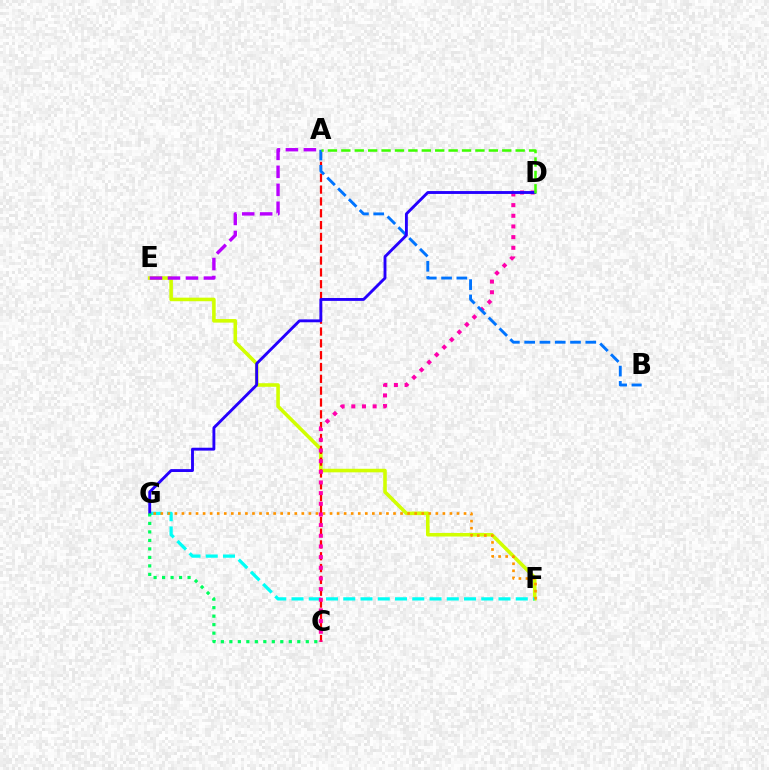{('E', 'F'): [{'color': '#d1ff00', 'line_style': 'solid', 'thickness': 2.57}], ('F', 'G'): [{'color': '#00fff6', 'line_style': 'dashed', 'thickness': 2.34}, {'color': '#ff9400', 'line_style': 'dotted', 'thickness': 1.92}], ('A', 'C'): [{'color': '#ff0000', 'line_style': 'dashed', 'thickness': 1.61}], ('C', 'D'): [{'color': '#ff00ac', 'line_style': 'dotted', 'thickness': 2.9}], ('A', 'E'): [{'color': '#b900ff', 'line_style': 'dashed', 'thickness': 2.44}], ('A', 'B'): [{'color': '#0074ff', 'line_style': 'dashed', 'thickness': 2.08}], ('D', 'G'): [{'color': '#2500ff', 'line_style': 'solid', 'thickness': 2.07}], ('A', 'D'): [{'color': '#3dff00', 'line_style': 'dashed', 'thickness': 1.82}], ('C', 'G'): [{'color': '#00ff5c', 'line_style': 'dotted', 'thickness': 2.31}]}